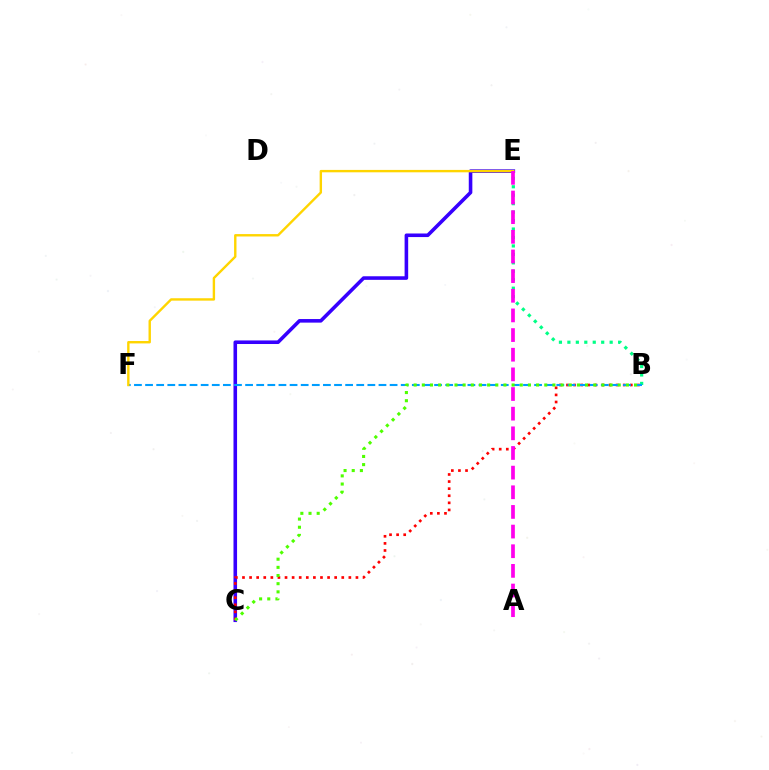{('B', 'E'): [{'color': '#00ff86', 'line_style': 'dotted', 'thickness': 2.3}], ('C', 'E'): [{'color': '#3700ff', 'line_style': 'solid', 'thickness': 2.58}], ('B', 'C'): [{'color': '#ff0000', 'line_style': 'dotted', 'thickness': 1.93}, {'color': '#4fff00', 'line_style': 'dotted', 'thickness': 2.22}], ('B', 'F'): [{'color': '#009eff', 'line_style': 'dashed', 'thickness': 1.51}], ('E', 'F'): [{'color': '#ffd500', 'line_style': 'solid', 'thickness': 1.73}], ('A', 'E'): [{'color': '#ff00ed', 'line_style': 'dashed', 'thickness': 2.67}]}